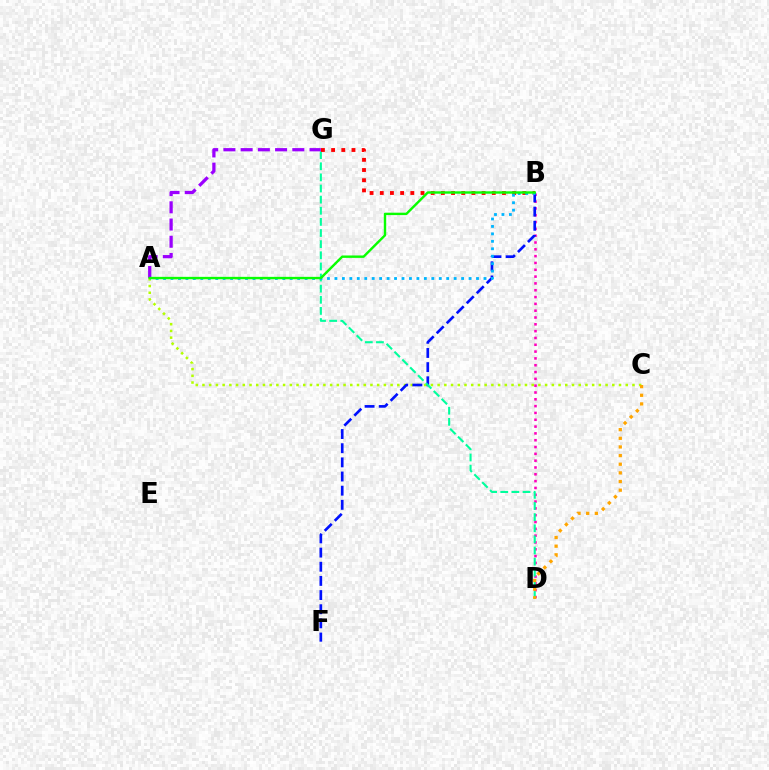{('B', 'D'): [{'color': '#ff00bd', 'line_style': 'dotted', 'thickness': 1.85}], ('A', 'C'): [{'color': '#b3ff00', 'line_style': 'dotted', 'thickness': 1.83}], ('B', 'F'): [{'color': '#0010ff', 'line_style': 'dashed', 'thickness': 1.92}], ('D', 'G'): [{'color': '#00ff9d', 'line_style': 'dashed', 'thickness': 1.51}], ('A', 'G'): [{'color': '#9b00ff', 'line_style': 'dashed', 'thickness': 2.34}], ('C', 'D'): [{'color': '#ffa500', 'line_style': 'dotted', 'thickness': 2.35}], ('B', 'G'): [{'color': '#ff0000', 'line_style': 'dotted', 'thickness': 2.77}], ('A', 'B'): [{'color': '#00b5ff', 'line_style': 'dotted', 'thickness': 2.02}, {'color': '#08ff00', 'line_style': 'solid', 'thickness': 1.73}]}